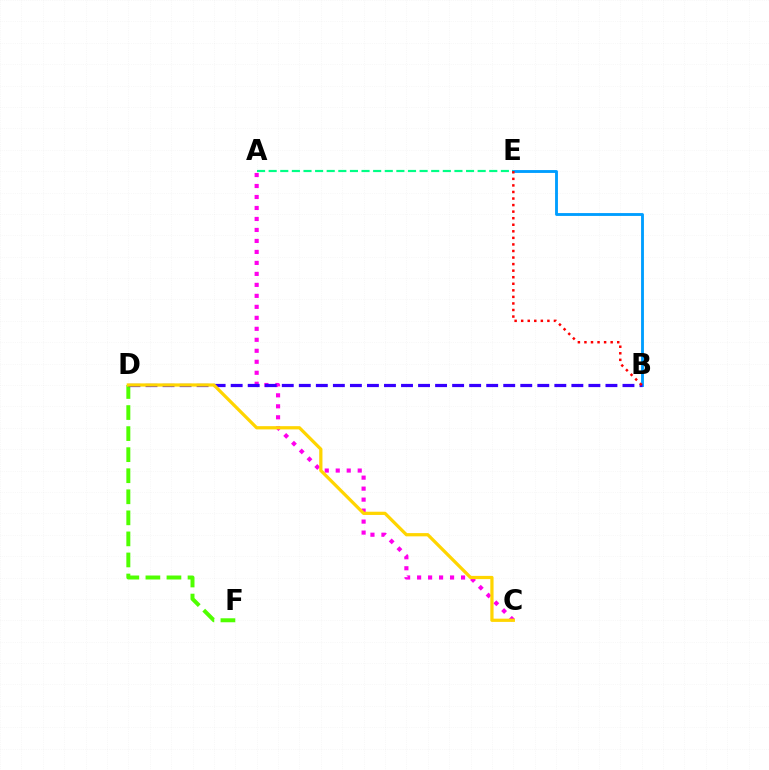{('B', 'E'): [{'color': '#009eff', 'line_style': 'solid', 'thickness': 2.06}, {'color': '#ff0000', 'line_style': 'dotted', 'thickness': 1.78}], ('A', 'C'): [{'color': '#ff00ed', 'line_style': 'dotted', 'thickness': 2.98}], ('D', 'F'): [{'color': '#4fff00', 'line_style': 'dashed', 'thickness': 2.86}], ('A', 'E'): [{'color': '#00ff86', 'line_style': 'dashed', 'thickness': 1.58}], ('B', 'D'): [{'color': '#3700ff', 'line_style': 'dashed', 'thickness': 2.31}], ('C', 'D'): [{'color': '#ffd500', 'line_style': 'solid', 'thickness': 2.33}]}